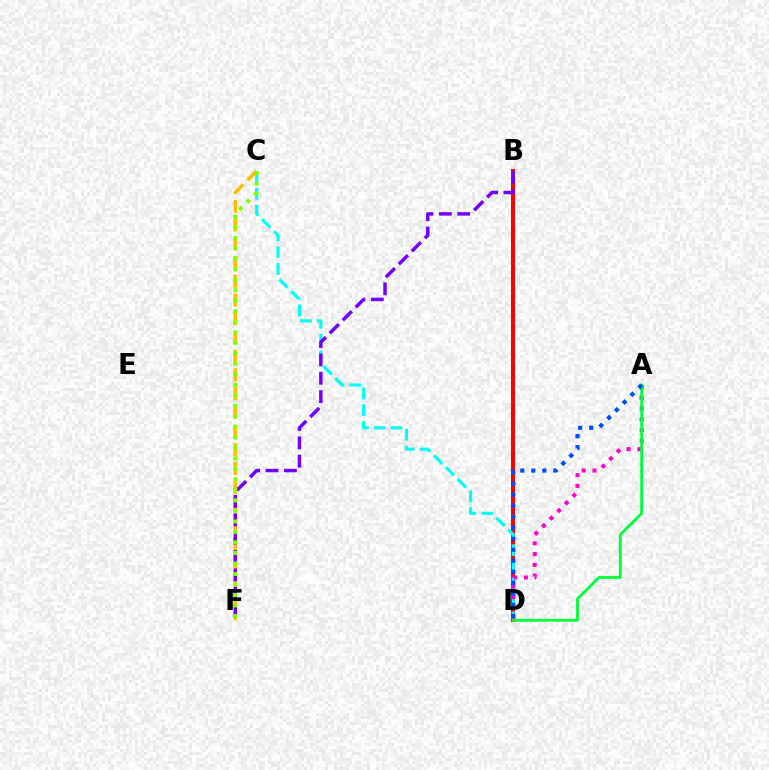{('B', 'D'): [{'color': '#ff0000', 'line_style': 'solid', 'thickness': 2.91}], ('C', 'D'): [{'color': '#00fff6', 'line_style': 'dashed', 'thickness': 2.28}], ('A', 'D'): [{'color': '#ff00cf', 'line_style': 'dotted', 'thickness': 2.92}, {'color': '#00ff39', 'line_style': 'solid', 'thickness': 2.02}, {'color': '#004bff', 'line_style': 'dotted', 'thickness': 2.99}], ('C', 'F'): [{'color': '#ffbd00', 'line_style': 'dashed', 'thickness': 2.55}, {'color': '#84ff00', 'line_style': 'dotted', 'thickness': 2.85}], ('B', 'F'): [{'color': '#7200ff', 'line_style': 'dashed', 'thickness': 2.49}]}